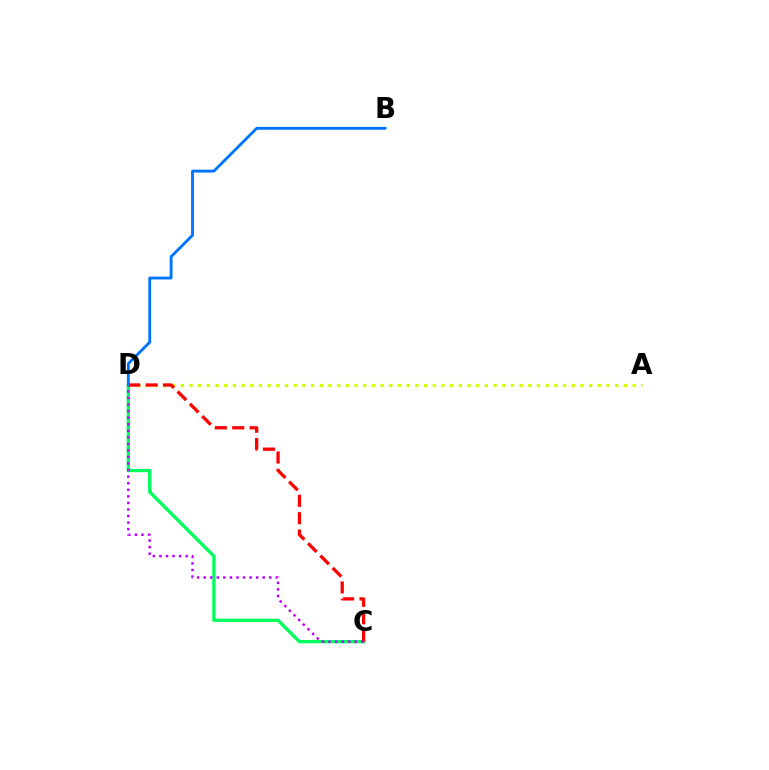{('A', 'D'): [{'color': '#d1ff00', 'line_style': 'dotted', 'thickness': 2.36}], ('C', 'D'): [{'color': '#00ff5c', 'line_style': 'solid', 'thickness': 2.39}, {'color': '#ff0000', 'line_style': 'dashed', 'thickness': 2.36}, {'color': '#b900ff', 'line_style': 'dotted', 'thickness': 1.78}], ('B', 'D'): [{'color': '#0074ff', 'line_style': 'solid', 'thickness': 2.05}]}